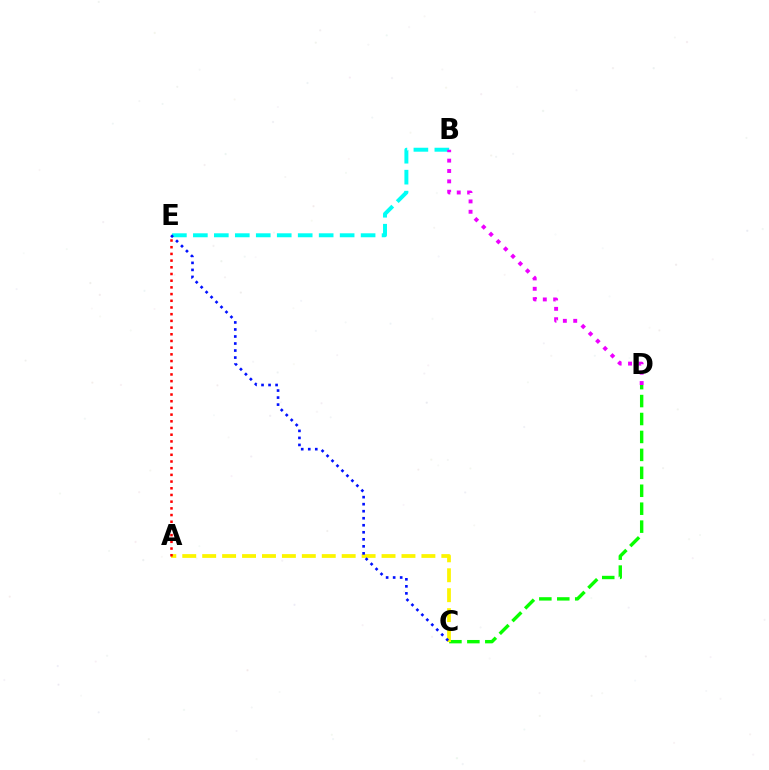{('C', 'D'): [{'color': '#08ff00', 'line_style': 'dashed', 'thickness': 2.44}], ('B', 'E'): [{'color': '#00fff6', 'line_style': 'dashed', 'thickness': 2.85}], ('A', 'C'): [{'color': '#fcf500', 'line_style': 'dashed', 'thickness': 2.71}], ('B', 'D'): [{'color': '#ee00ff', 'line_style': 'dotted', 'thickness': 2.81}], ('A', 'E'): [{'color': '#ff0000', 'line_style': 'dotted', 'thickness': 1.82}], ('C', 'E'): [{'color': '#0010ff', 'line_style': 'dotted', 'thickness': 1.91}]}